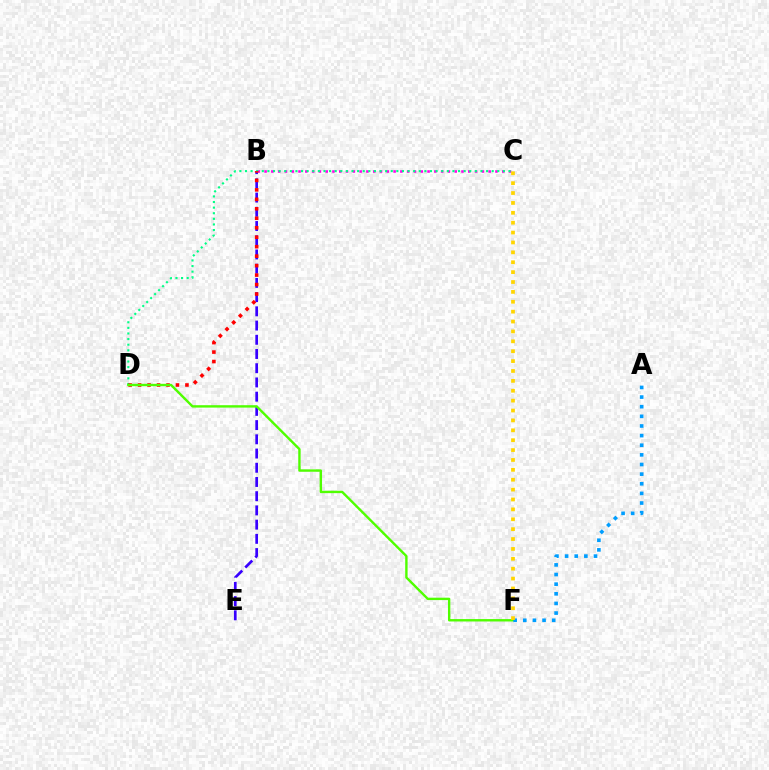{('B', 'E'): [{'color': '#3700ff', 'line_style': 'dashed', 'thickness': 1.93}], ('B', 'C'): [{'color': '#ff00ed', 'line_style': 'dotted', 'thickness': 1.85}], ('C', 'D'): [{'color': '#00ff86', 'line_style': 'dotted', 'thickness': 1.52}], ('B', 'D'): [{'color': '#ff0000', 'line_style': 'dotted', 'thickness': 2.57}], ('D', 'F'): [{'color': '#4fff00', 'line_style': 'solid', 'thickness': 1.73}], ('A', 'F'): [{'color': '#009eff', 'line_style': 'dotted', 'thickness': 2.62}], ('C', 'F'): [{'color': '#ffd500', 'line_style': 'dotted', 'thickness': 2.69}]}